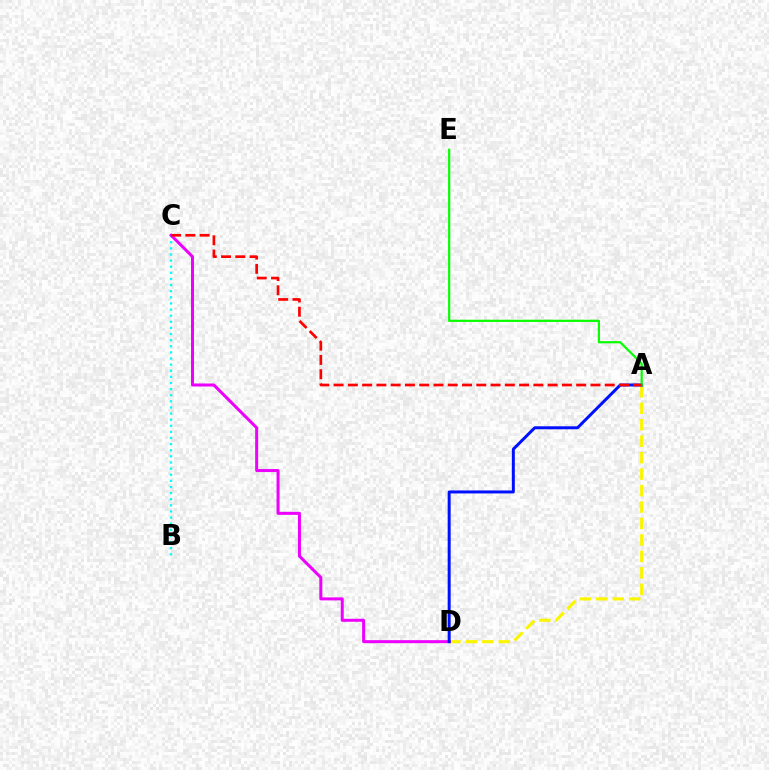{('B', 'C'): [{'color': '#00fff6', 'line_style': 'dotted', 'thickness': 1.66}], ('A', 'D'): [{'color': '#fcf500', 'line_style': 'dashed', 'thickness': 2.24}, {'color': '#0010ff', 'line_style': 'solid', 'thickness': 2.15}], ('C', 'D'): [{'color': '#ee00ff', 'line_style': 'solid', 'thickness': 2.17}], ('A', 'E'): [{'color': '#08ff00', 'line_style': 'solid', 'thickness': 1.58}], ('A', 'C'): [{'color': '#ff0000', 'line_style': 'dashed', 'thickness': 1.94}]}